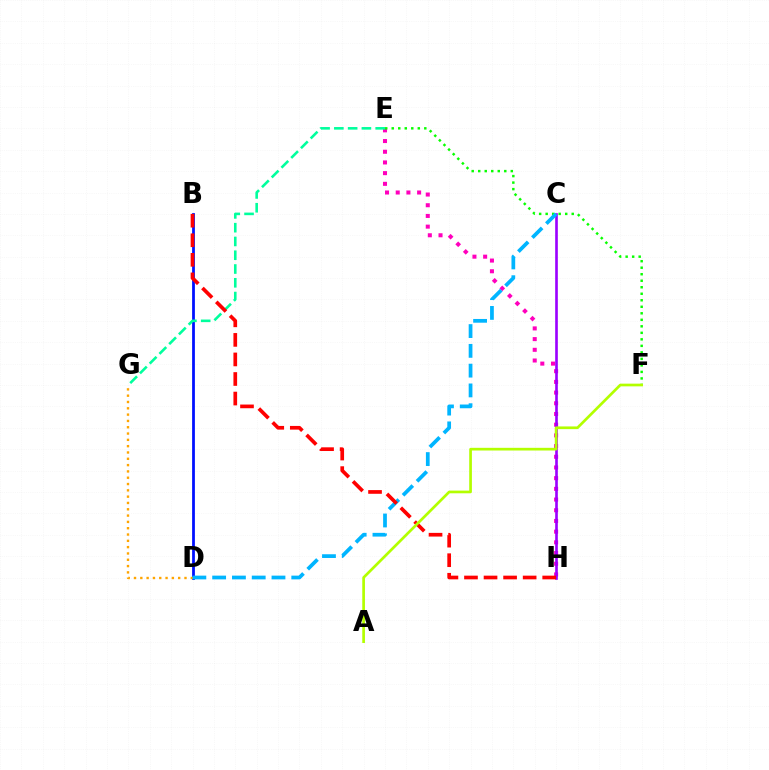{('E', 'H'): [{'color': '#ff00bd', 'line_style': 'dotted', 'thickness': 2.91}], ('C', 'H'): [{'color': '#9b00ff', 'line_style': 'solid', 'thickness': 1.9}], ('B', 'D'): [{'color': '#0010ff', 'line_style': 'solid', 'thickness': 2.0}], ('E', 'G'): [{'color': '#00ff9d', 'line_style': 'dashed', 'thickness': 1.87}], ('D', 'G'): [{'color': '#ffa500', 'line_style': 'dotted', 'thickness': 1.71}], ('E', 'F'): [{'color': '#08ff00', 'line_style': 'dotted', 'thickness': 1.77}], ('C', 'D'): [{'color': '#00b5ff', 'line_style': 'dashed', 'thickness': 2.69}], ('B', 'H'): [{'color': '#ff0000', 'line_style': 'dashed', 'thickness': 2.66}], ('A', 'F'): [{'color': '#b3ff00', 'line_style': 'solid', 'thickness': 1.94}]}